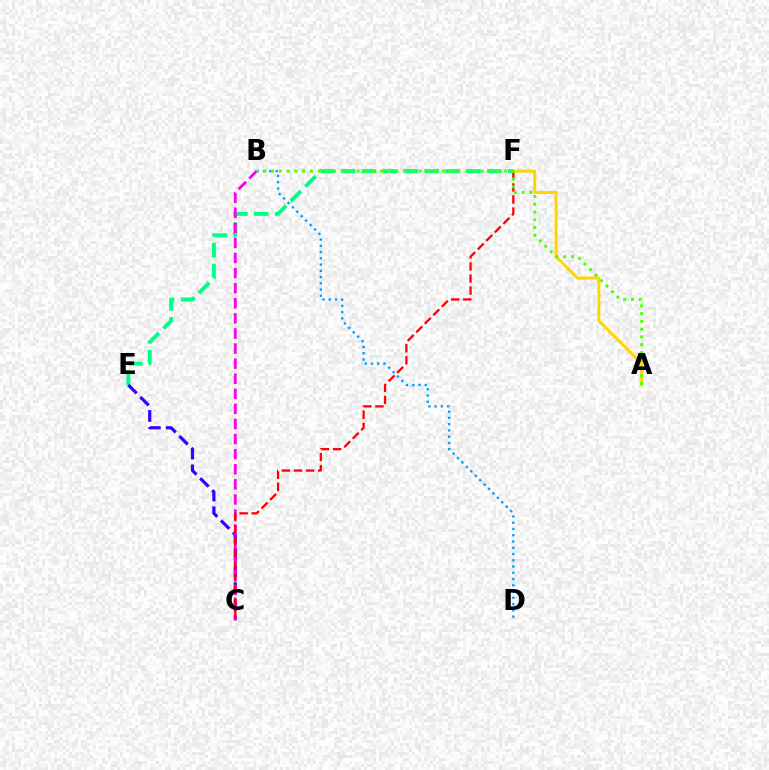{('E', 'F'): [{'color': '#00ff86', 'line_style': 'dashed', 'thickness': 2.84}], ('C', 'E'): [{'color': '#3700ff', 'line_style': 'dashed', 'thickness': 2.3}], ('B', 'C'): [{'color': '#ff00ed', 'line_style': 'dashed', 'thickness': 2.05}], ('C', 'F'): [{'color': '#ff0000', 'line_style': 'dashed', 'thickness': 1.64}], ('A', 'F'): [{'color': '#ffd500', 'line_style': 'solid', 'thickness': 2.13}], ('B', 'D'): [{'color': '#009eff', 'line_style': 'dotted', 'thickness': 1.7}], ('A', 'B'): [{'color': '#4fff00', 'line_style': 'dotted', 'thickness': 2.11}]}